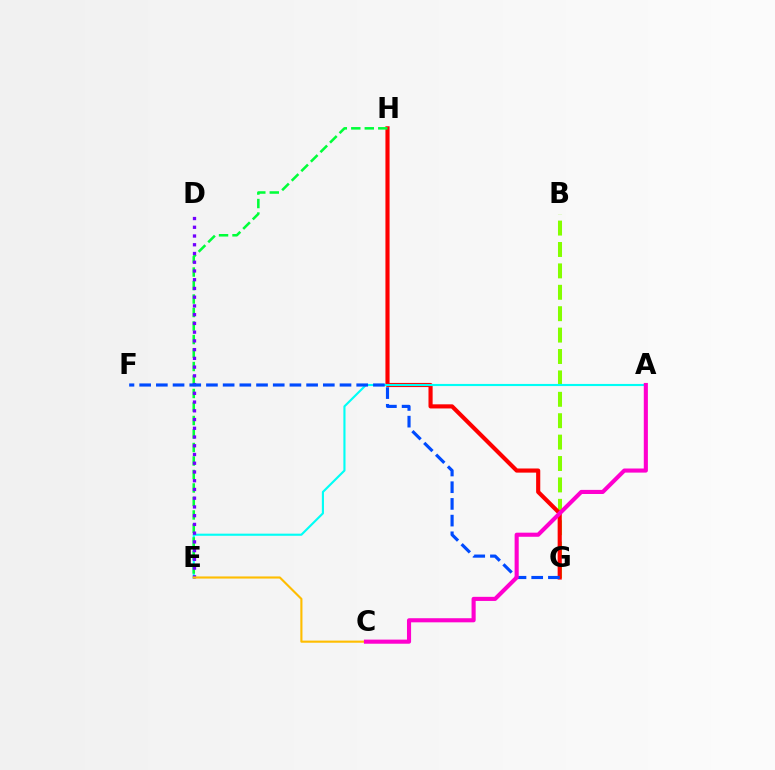{('B', 'G'): [{'color': '#84ff00', 'line_style': 'dashed', 'thickness': 2.91}], ('G', 'H'): [{'color': '#ff0000', 'line_style': 'solid', 'thickness': 2.97}], ('A', 'E'): [{'color': '#00fff6', 'line_style': 'solid', 'thickness': 1.53}], ('E', 'H'): [{'color': '#00ff39', 'line_style': 'dashed', 'thickness': 1.83}], ('D', 'E'): [{'color': '#7200ff', 'line_style': 'dotted', 'thickness': 2.37}], ('F', 'G'): [{'color': '#004bff', 'line_style': 'dashed', 'thickness': 2.27}], ('C', 'E'): [{'color': '#ffbd00', 'line_style': 'solid', 'thickness': 1.53}], ('A', 'C'): [{'color': '#ff00cf', 'line_style': 'solid', 'thickness': 2.95}]}